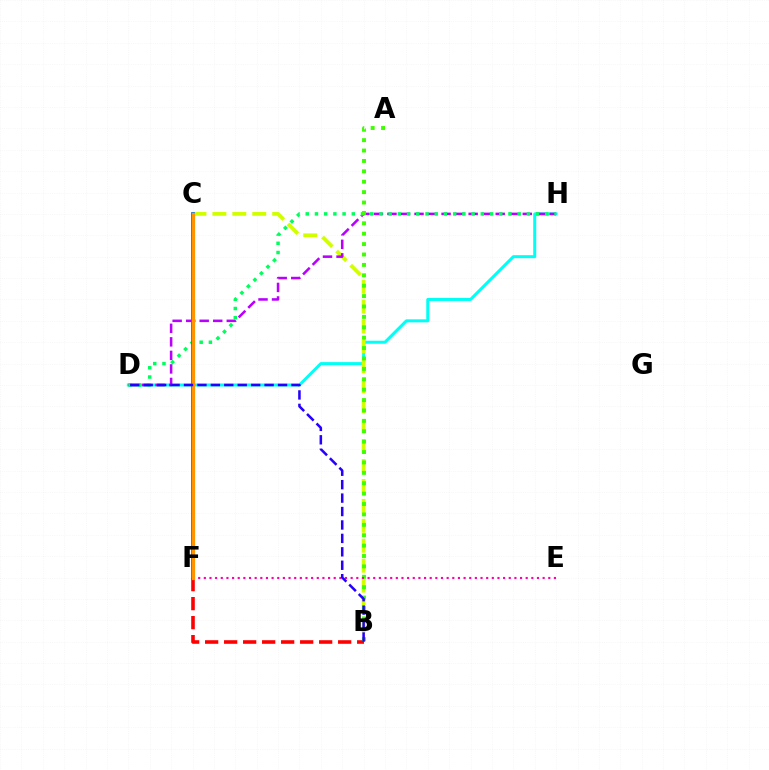{('D', 'H'): [{'color': '#00fff6', 'line_style': 'solid', 'thickness': 2.17}, {'color': '#b900ff', 'line_style': 'dashed', 'thickness': 1.84}, {'color': '#00ff5c', 'line_style': 'dotted', 'thickness': 2.5}], ('B', 'C'): [{'color': '#d1ff00', 'line_style': 'dashed', 'thickness': 2.71}], ('B', 'F'): [{'color': '#ff0000', 'line_style': 'dashed', 'thickness': 2.58}], ('A', 'B'): [{'color': '#3dff00', 'line_style': 'dotted', 'thickness': 2.82}], ('C', 'F'): [{'color': '#0074ff', 'line_style': 'solid', 'thickness': 2.72}, {'color': '#ff9400', 'line_style': 'solid', 'thickness': 2.32}], ('E', 'F'): [{'color': '#ff00ac', 'line_style': 'dotted', 'thickness': 1.53}], ('B', 'D'): [{'color': '#2500ff', 'line_style': 'dashed', 'thickness': 1.82}]}